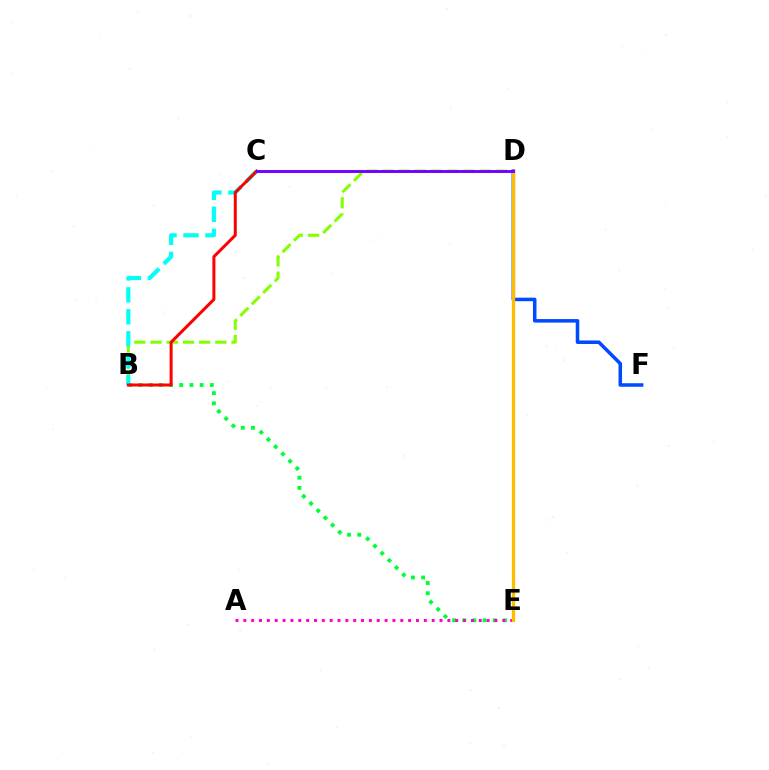{('B', 'D'): [{'color': '#84ff00', 'line_style': 'dashed', 'thickness': 2.2}], ('B', 'E'): [{'color': '#00ff39', 'line_style': 'dotted', 'thickness': 2.77}], ('B', 'C'): [{'color': '#00fff6', 'line_style': 'dashed', 'thickness': 2.98}, {'color': '#ff0000', 'line_style': 'solid', 'thickness': 2.16}], ('A', 'E'): [{'color': '#ff00cf', 'line_style': 'dotted', 'thickness': 2.13}], ('D', 'F'): [{'color': '#004bff', 'line_style': 'solid', 'thickness': 2.54}], ('D', 'E'): [{'color': '#ffbd00', 'line_style': 'solid', 'thickness': 2.37}], ('C', 'D'): [{'color': '#7200ff', 'line_style': 'solid', 'thickness': 2.09}]}